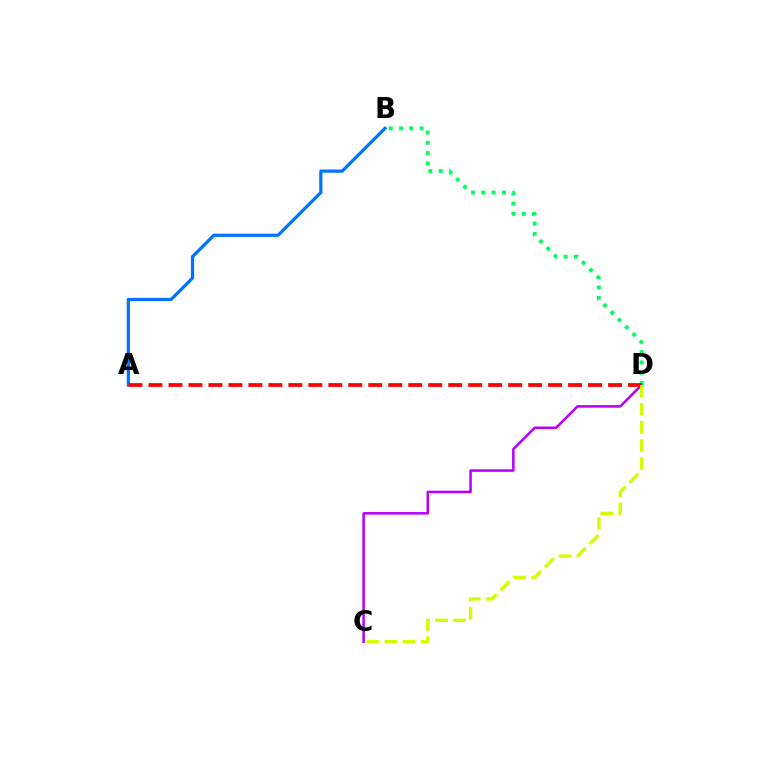{('A', 'B'): [{'color': '#0074ff', 'line_style': 'solid', 'thickness': 2.32}], ('C', 'D'): [{'color': '#b900ff', 'line_style': 'solid', 'thickness': 1.83}, {'color': '#d1ff00', 'line_style': 'dashed', 'thickness': 2.45}], ('B', 'D'): [{'color': '#00ff5c', 'line_style': 'dotted', 'thickness': 2.8}], ('A', 'D'): [{'color': '#ff0000', 'line_style': 'dashed', 'thickness': 2.71}]}